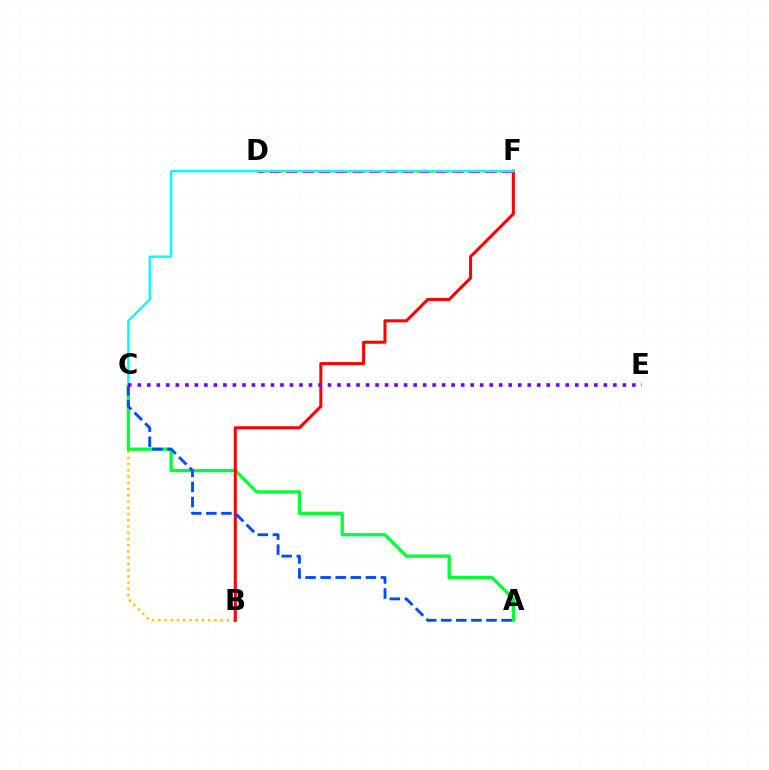{('B', 'C'): [{'color': '#ffbd00', 'line_style': 'dotted', 'thickness': 1.69}], ('D', 'F'): [{'color': '#84ff00', 'line_style': 'dotted', 'thickness': 2.05}, {'color': '#ff00cf', 'line_style': 'dashed', 'thickness': 2.26}], ('A', 'C'): [{'color': '#00ff39', 'line_style': 'solid', 'thickness': 2.38}, {'color': '#004bff', 'line_style': 'dashed', 'thickness': 2.05}], ('B', 'F'): [{'color': '#ff0000', 'line_style': 'solid', 'thickness': 2.19}], ('C', 'F'): [{'color': '#00fff6', 'line_style': 'solid', 'thickness': 1.69}], ('C', 'E'): [{'color': '#7200ff', 'line_style': 'dotted', 'thickness': 2.58}]}